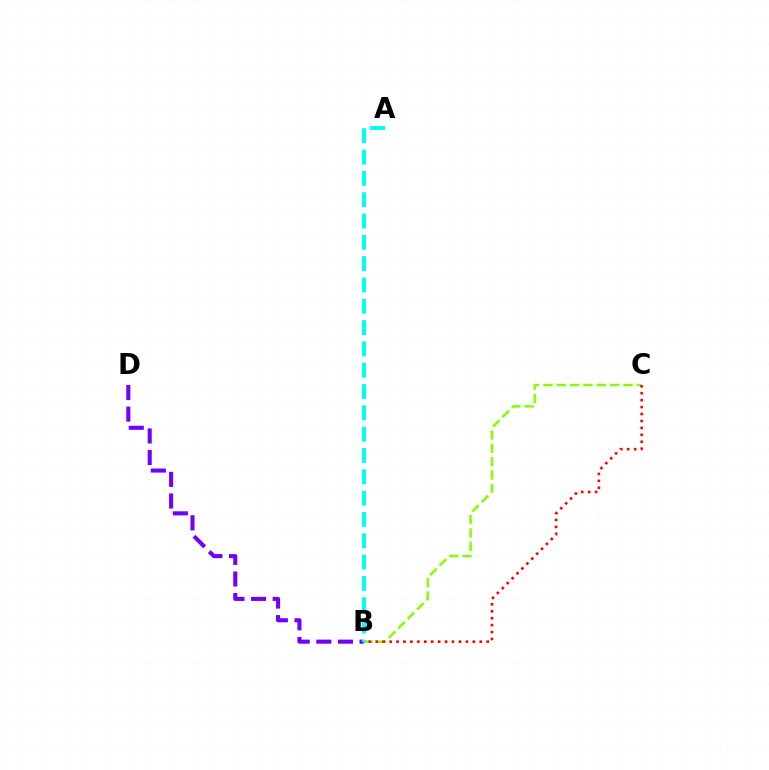{('B', 'D'): [{'color': '#7200ff', 'line_style': 'dashed', 'thickness': 2.93}], ('B', 'C'): [{'color': '#84ff00', 'line_style': 'dashed', 'thickness': 1.81}, {'color': '#ff0000', 'line_style': 'dotted', 'thickness': 1.88}], ('A', 'B'): [{'color': '#00fff6', 'line_style': 'dashed', 'thickness': 2.9}]}